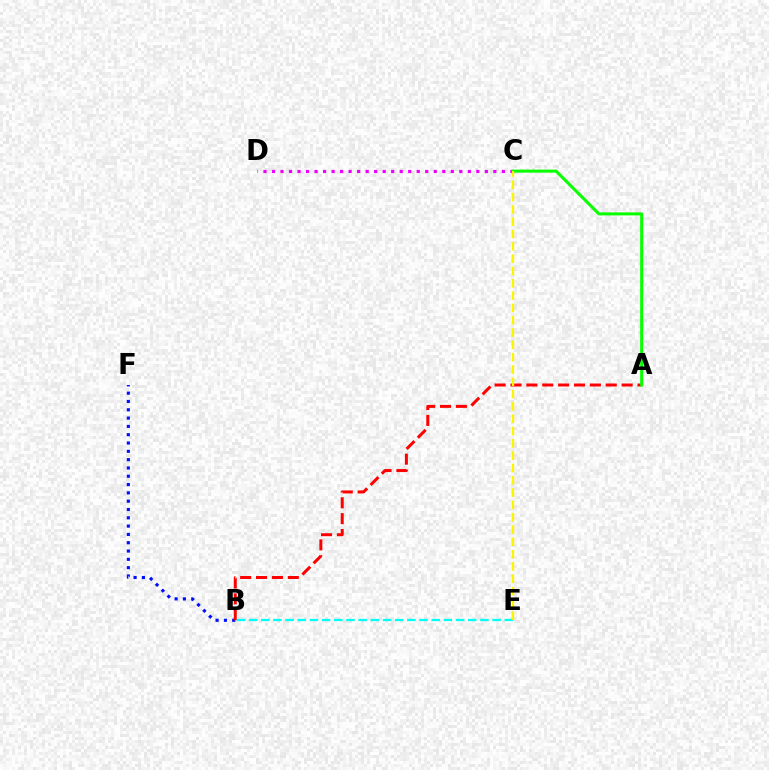{('B', 'F'): [{'color': '#0010ff', 'line_style': 'dotted', 'thickness': 2.26}], ('A', 'B'): [{'color': '#ff0000', 'line_style': 'dashed', 'thickness': 2.16}], ('C', 'D'): [{'color': '#ee00ff', 'line_style': 'dotted', 'thickness': 2.31}], ('B', 'E'): [{'color': '#00fff6', 'line_style': 'dashed', 'thickness': 1.65}], ('A', 'C'): [{'color': '#08ff00', 'line_style': 'solid', 'thickness': 2.18}], ('C', 'E'): [{'color': '#fcf500', 'line_style': 'dashed', 'thickness': 1.67}]}